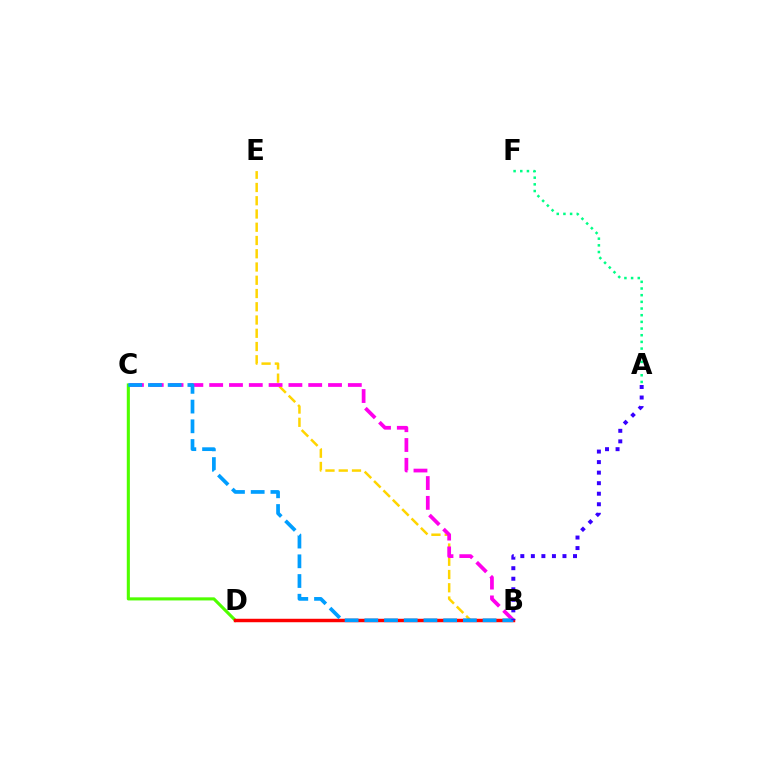{('B', 'E'): [{'color': '#ffd500', 'line_style': 'dashed', 'thickness': 1.8}], ('B', 'C'): [{'color': '#ff00ed', 'line_style': 'dashed', 'thickness': 2.69}, {'color': '#009eff', 'line_style': 'dashed', 'thickness': 2.68}], ('C', 'D'): [{'color': '#4fff00', 'line_style': 'solid', 'thickness': 2.23}], ('B', 'D'): [{'color': '#ff0000', 'line_style': 'solid', 'thickness': 2.49}], ('A', 'F'): [{'color': '#00ff86', 'line_style': 'dotted', 'thickness': 1.81}], ('A', 'B'): [{'color': '#3700ff', 'line_style': 'dotted', 'thickness': 2.86}]}